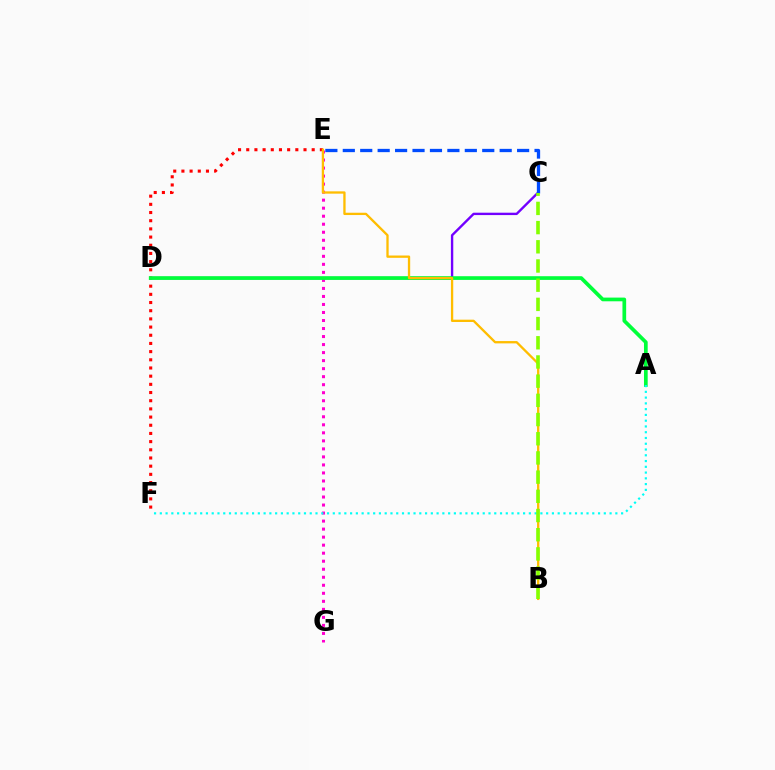{('E', 'F'): [{'color': '#ff0000', 'line_style': 'dotted', 'thickness': 2.22}], ('C', 'D'): [{'color': '#7200ff', 'line_style': 'solid', 'thickness': 1.71}], ('E', 'G'): [{'color': '#ff00cf', 'line_style': 'dotted', 'thickness': 2.18}], ('A', 'D'): [{'color': '#00ff39', 'line_style': 'solid', 'thickness': 2.66}], ('C', 'E'): [{'color': '#004bff', 'line_style': 'dashed', 'thickness': 2.37}], ('B', 'E'): [{'color': '#ffbd00', 'line_style': 'solid', 'thickness': 1.66}], ('A', 'F'): [{'color': '#00fff6', 'line_style': 'dotted', 'thickness': 1.57}], ('B', 'C'): [{'color': '#84ff00', 'line_style': 'dashed', 'thickness': 2.61}]}